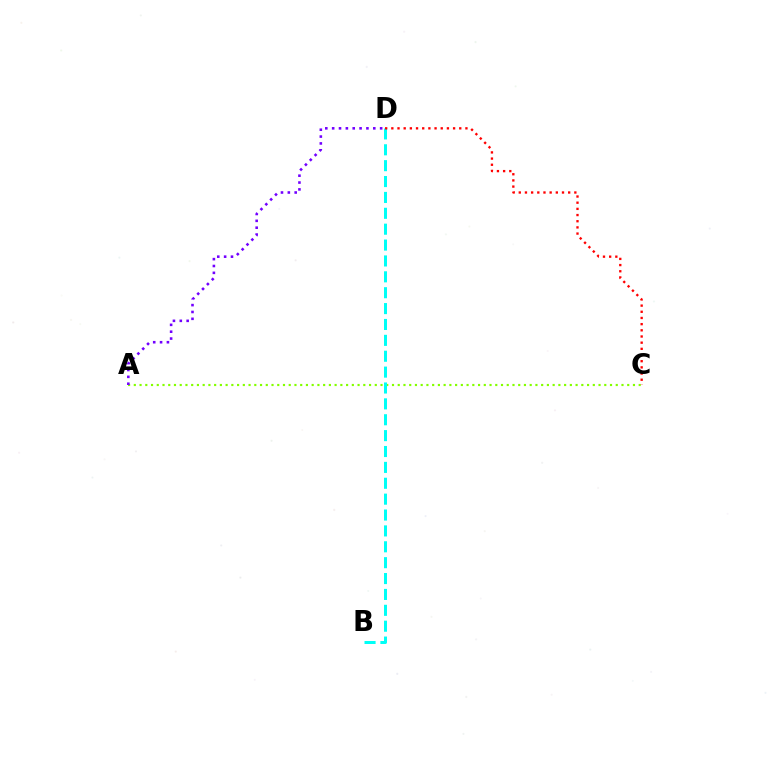{('A', 'C'): [{'color': '#84ff00', 'line_style': 'dotted', 'thickness': 1.56}], ('A', 'D'): [{'color': '#7200ff', 'line_style': 'dotted', 'thickness': 1.86}], ('B', 'D'): [{'color': '#00fff6', 'line_style': 'dashed', 'thickness': 2.16}], ('C', 'D'): [{'color': '#ff0000', 'line_style': 'dotted', 'thickness': 1.68}]}